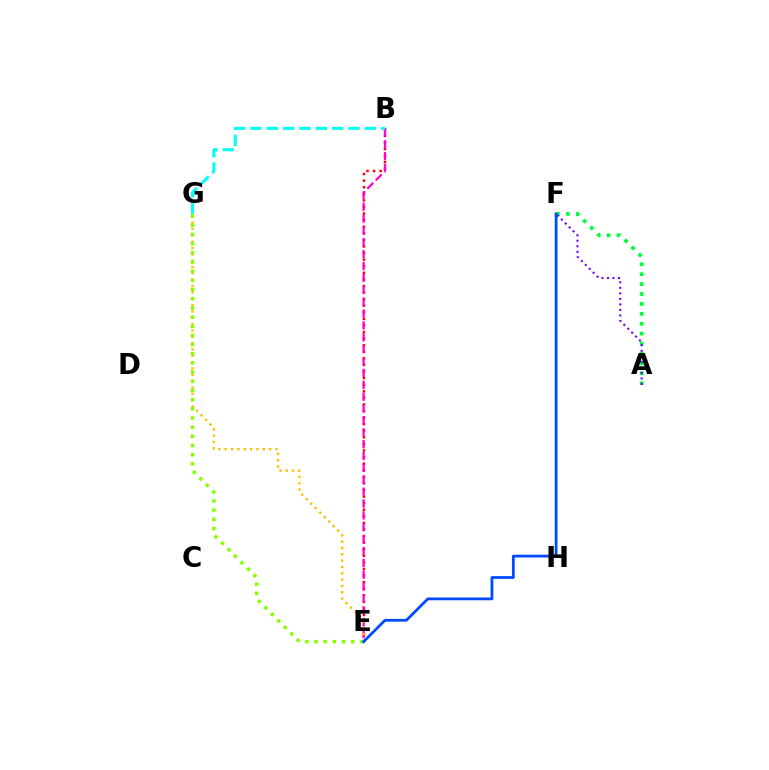{('B', 'E'): [{'color': '#ff0000', 'line_style': 'dotted', 'thickness': 1.79}, {'color': '#ff00cf', 'line_style': 'dashed', 'thickness': 1.61}], ('A', 'F'): [{'color': '#00ff39', 'line_style': 'dotted', 'thickness': 2.69}, {'color': '#7200ff', 'line_style': 'dotted', 'thickness': 1.5}], ('B', 'G'): [{'color': '#00fff6', 'line_style': 'dashed', 'thickness': 2.22}], ('E', 'G'): [{'color': '#ffbd00', 'line_style': 'dotted', 'thickness': 1.72}, {'color': '#84ff00', 'line_style': 'dotted', 'thickness': 2.49}], ('E', 'F'): [{'color': '#004bff', 'line_style': 'solid', 'thickness': 2.0}]}